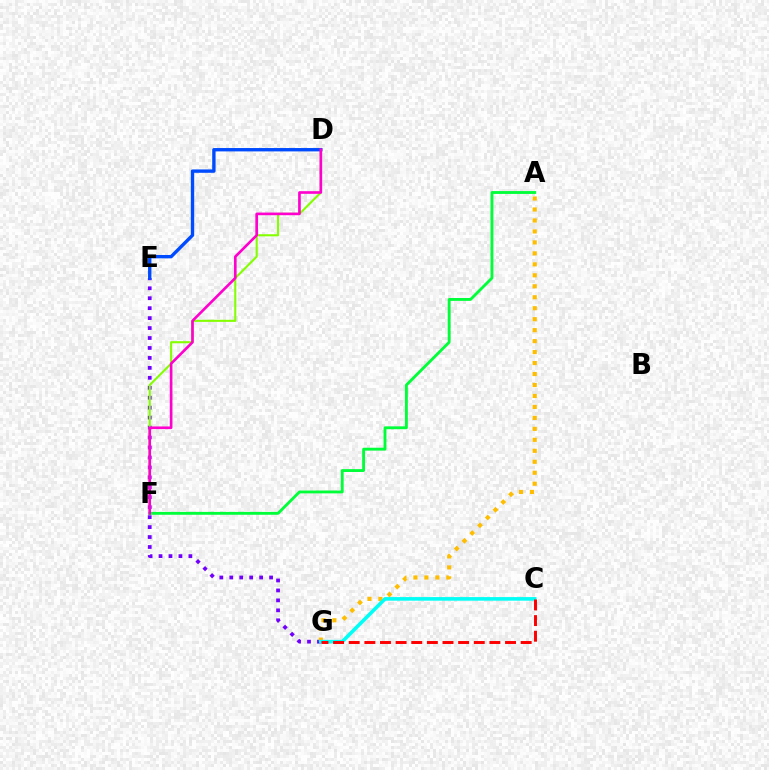{('E', 'G'): [{'color': '#7200ff', 'line_style': 'dotted', 'thickness': 2.7}], ('A', 'G'): [{'color': '#ffbd00', 'line_style': 'dotted', 'thickness': 2.98}], ('C', 'G'): [{'color': '#00fff6', 'line_style': 'solid', 'thickness': 2.59}, {'color': '#ff0000', 'line_style': 'dashed', 'thickness': 2.12}], ('D', 'F'): [{'color': '#84ff00', 'line_style': 'solid', 'thickness': 1.51}, {'color': '#ff00cf', 'line_style': 'solid', 'thickness': 1.91}], ('D', 'E'): [{'color': '#004bff', 'line_style': 'solid', 'thickness': 2.43}], ('A', 'F'): [{'color': '#00ff39', 'line_style': 'solid', 'thickness': 2.06}]}